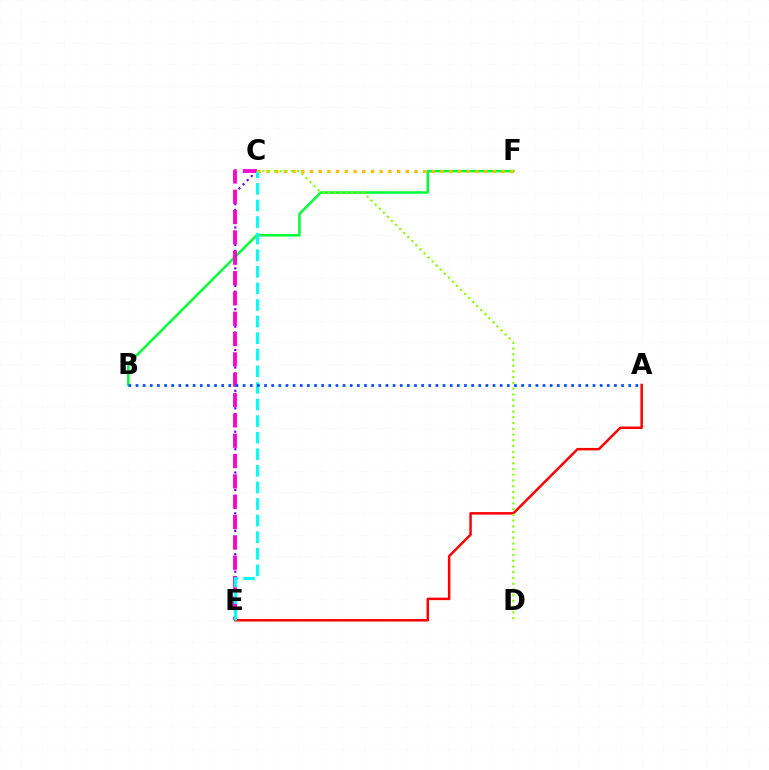{('B', 'F'): [{'color': '#00ff39', 'line_style': 'solid', 'thickness': 1.81}], ('C', 'F'): [{'color': '#ffbd00', 'line_style': 'dotted', 'thickness': 2.37}], ('C', 'E'): [{'color': '#7200ff', 'line_style': 'dotted', 'thickness': 1.58}, {'color': '#ff00cf', 'line_style': 'dashed', 'thickness': 2.76}, {'color': '#00fff6', 'line_style': 'dashed', 'thickness': 2.25}], ('A', 'E'): [{'color': '#ff0000', 'line_style': 'solid', 'thickness': 1.79}], ('A', 'B'): [{'color': '#004bff', 'line_style': 'dotted', 'thickness': 1.94}], ('C', 'D'): [{'color': '#84ff00', 'line_style': 'dotted', 'thickness': 1.56}]}